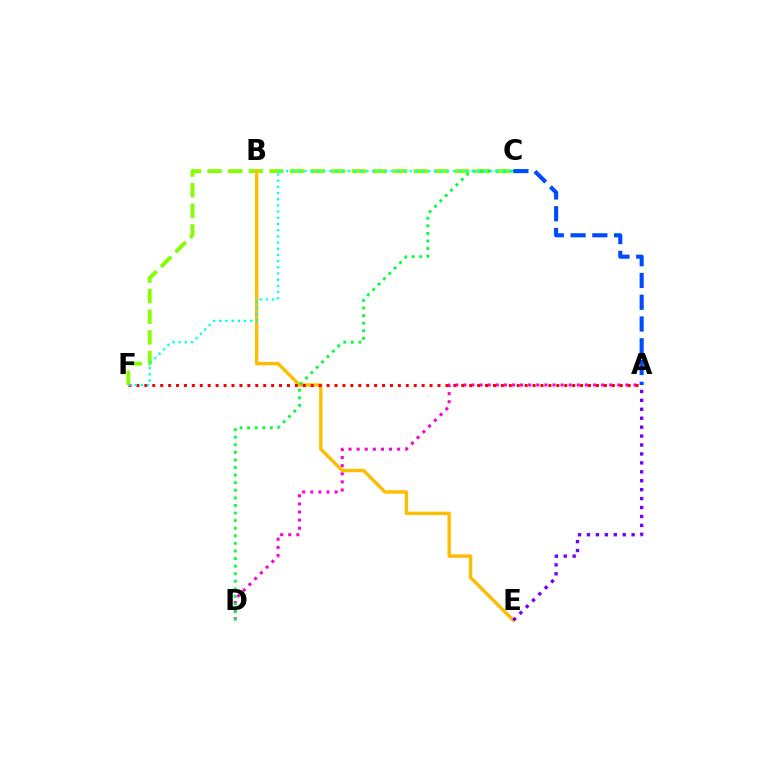{('A', 'D'): [{'color': '#ff00cf', 'line_style': 'dotted', 'thickness': 2.2}], ('C', 'F'): [{'color': '#84ff00', 'line_style': 'dashed', 'thickness': 2.8}, {'color': '#00fff6', 'line_style': 'dotted', 'thickness': 1.68}], ('B', 'E'): [{'color': '#ffbd00', 'line_style': 'solid', 'thickness': 2.44}], ('A', 'F'): [{'color': '#ff0000', 'line_style': 'dotted', 'thickness': 2.15}], ('C', 'D'): [{'color': '#00ff39', 'line_style': 'dotted', 'thickness': 2.06}], ('A', 'C'): [{'color': '#004bff', 'line_style': 'dashed', 'thickness': 2.96}], ('A', 'E'): [{'color': '#7200ff', 'line_style': 'dotted', 'thickness': 2.43}]}